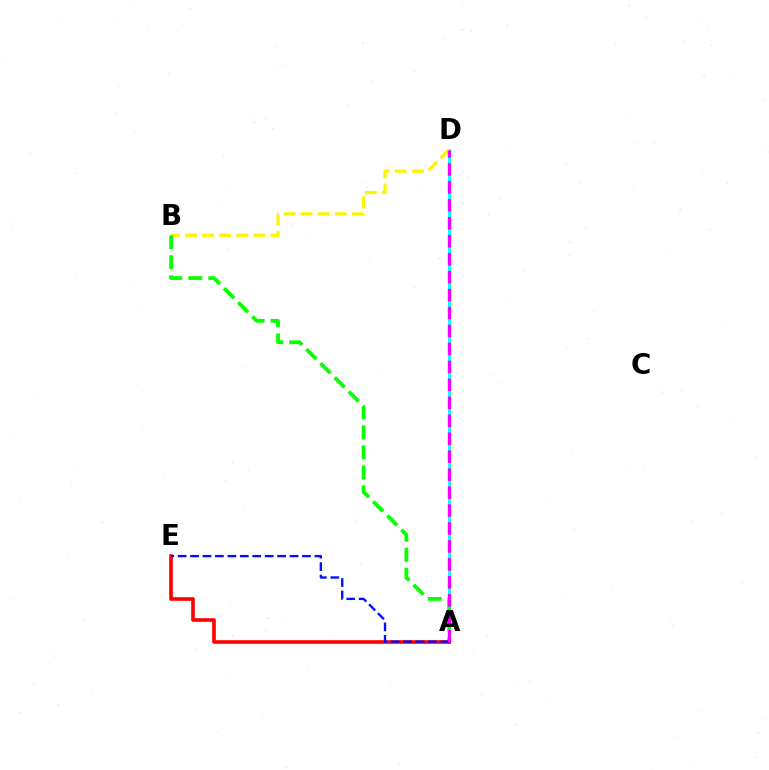{('A', 'D'): [{'color': '#00fff6', 'line_style': 'solid', 'thickness': 2.07}, {'color': '#ee00ff', 'line_style': 'dashed', 'thickness': 2.44}], ('B', 'D'): [{'color': '#fcf500', 'line_style': 'dashed', 'thickness': 2.33}], ('A', 'B'): [{'color': '#08ff00', 'line_style': 'dashed', 'thickness': 2.72}], ('A', 'E'): [{'color': '#ff0000', 'line_style': 'solid', 'thickness': 2.6}, {'color': '#0010ff', 'line_style': 'dashed', 'thickness': 1.69}]}